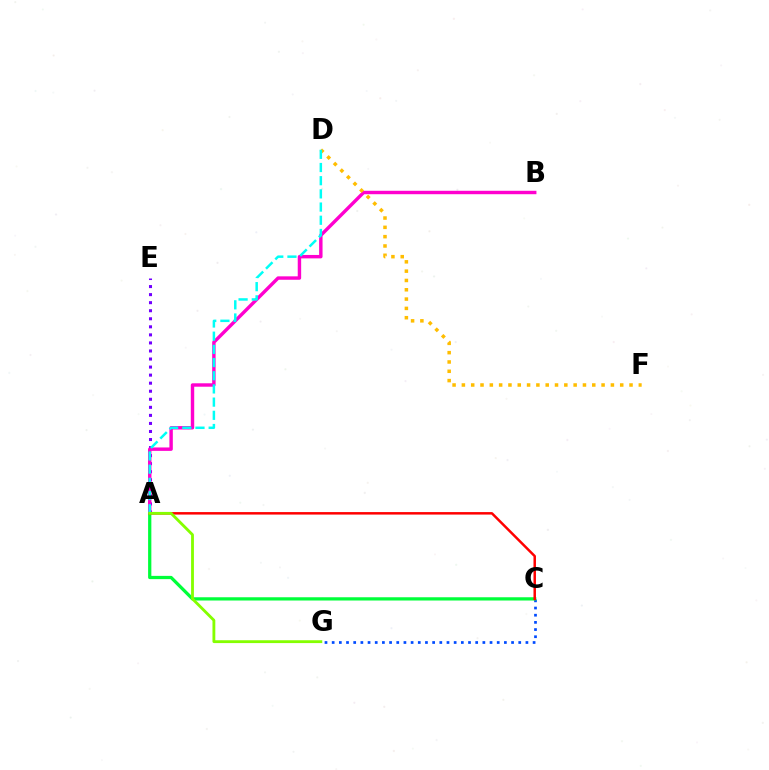{('C', 'G'): [{'color': '#004bff', 'line_style': 'dotted', 'thickness': 1.95}], ('A', 'E'): [{'color': '#7200ff', 'line_style': 'dotted', 'thickness': 2.19}], ('A', 'B'): [{'color': '#ff00cf', 'line_style': 'solid', 'thickness': 2.46}], ('A', 'C'): [{'color': '#00ff39', 'line_style': 'solid', 'thickness': 2.34}, {'color': '#ff0000', 'line_style': 'solid', 'thickness': 1.79}], ('D', 'F'): [{'color': '#ffbd00', 'line_style': 'dotted', 'thickness': 2.53}], ('A', 'D'): [{'color': '#00fff6', 'line_style': 'dashed', 'thickness': 1.79}], ('A', 'G'): [{'color': '#84ff00', 'line_style': 'solid', 'thickness': 2.04}]}